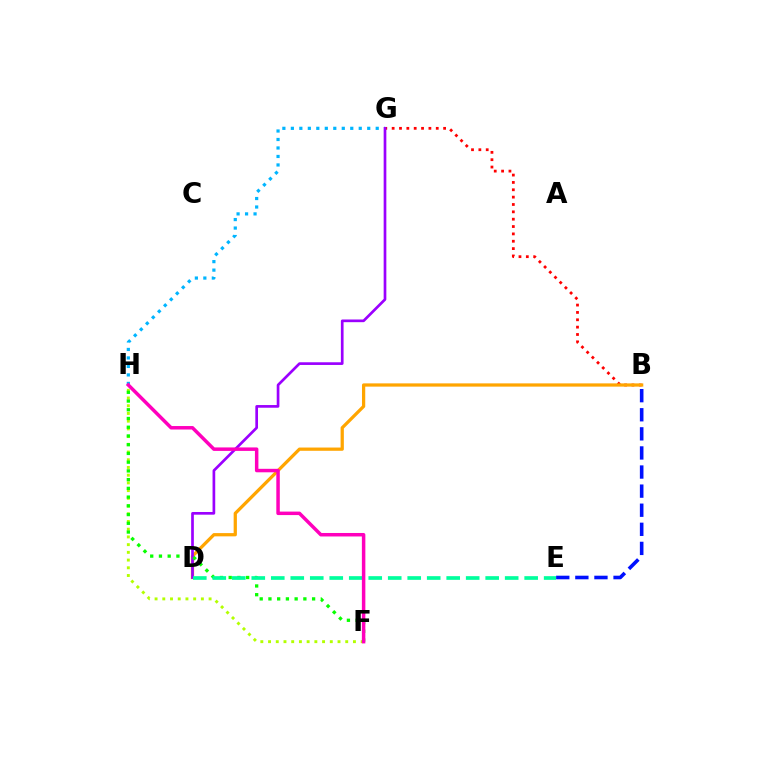{('B', 'G'): [{'color': '#ff0000', 'line_style': 'dotted', 'thickness': 2.0}], ('B', 'D'): [{'color': '#ffa500', 'line_style': 'solid', 'thickness': 2.34}], ('G', 'H'): [{'color': '#00b5ff', 'line_style': 'dotted', 'thickness': 2.31}], ('D', 'G'): [{'color': '#9b00ff', 'line_style': 'solid', 'thickness': 1.93}], ('B', 'E'): [{'color': '#0010ff', 'line_style': 'dashed', 'thickness': 2.59}], ('F', 'H'): [{'color': '#b3ff00', 'line_style': 'dotted', 'thickness': 2.1}, {'color': '#08ff00', 'line_style': 'dotted', 'thickness': 2.37}, {'color': '#ff00bd', 'line_style': 'solid', 'thickness': 2.51}], ('D', 'E'): [{'color': '#00ff9d', 'line_style': 'dashed', 'thickness': 2.65}]}